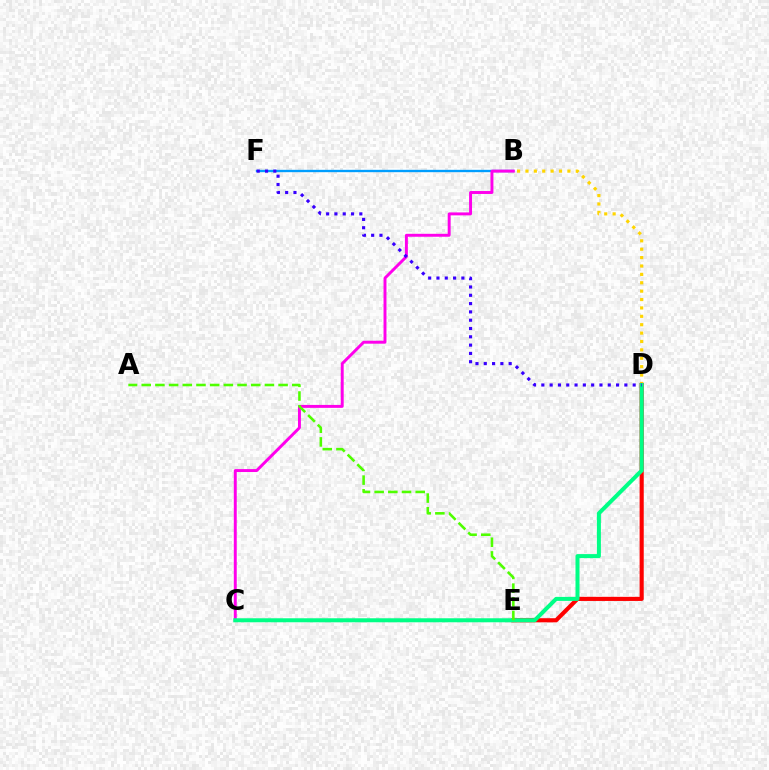{('B', 'F'): [{'color': '#009eff', 'line_style': 'solid', 'thickness': 1.69}], ('B', 'D'): [{'color': '#ffd500', 'line_style': 'dotted', 'thickness': 2.28}], ('D', 'E'): [{'color': '#ff0000', 'line_style': 'solid', 'thickness': 2.97}], ('B', 'C'): [{'color': '#ff00ed', 'line_style': 'solid', 'thickness': 2.12}], ('C', 'D'): [{'color': '#00ff86', 'line_style': 'solid', 'thickness': 2.89}], ('A', 'E'): [{'color': '#4fff00', 'line_style': 'dashed', 'thickness': 1.86}], ('D', 'F'): [{'color': '#3700ff', 'line_style': 'dotted', 'thickness': 2.26}]}